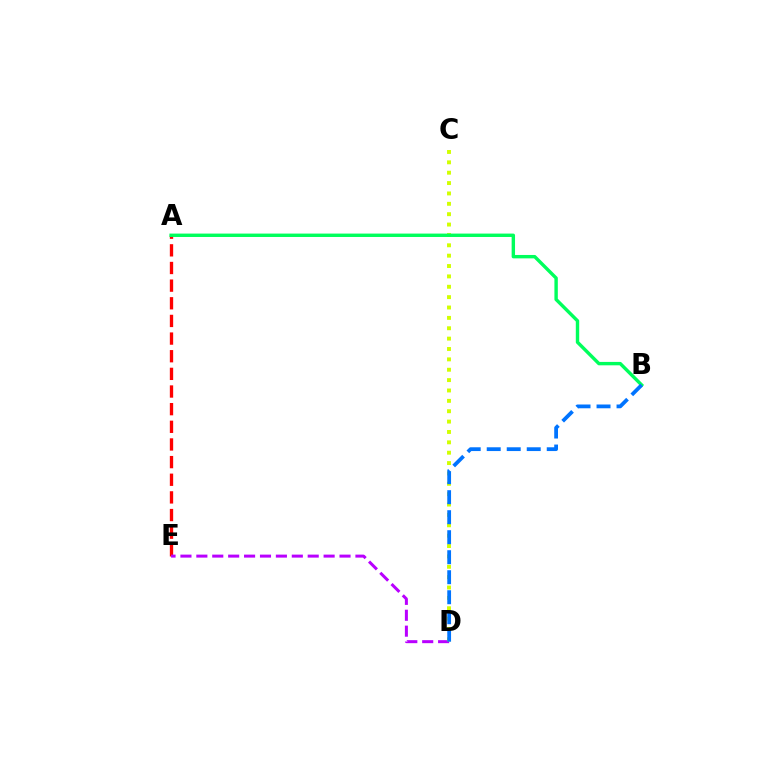{('A', 'E'): [{'color': '#ff0000', 'line_style': 'dashed', 'thickness': 2.4}], ('D', 'E'): [{'color': '#b900ff', 'line_style': 'dashed', 'thickness': 2.16}], ('C', 'D'): [{'color': '#d1ff00', 'line_style': 'dotted', 'thickness': 2.82}], ('A', 'B'): [{'color': '#00ff5c', 'line_style': 'solid', 'thickness': 2.45}], ('B', 'D'): [{'color': '#0074ff', 'line_style': 'dashed', 'thickness': 2.72}]}